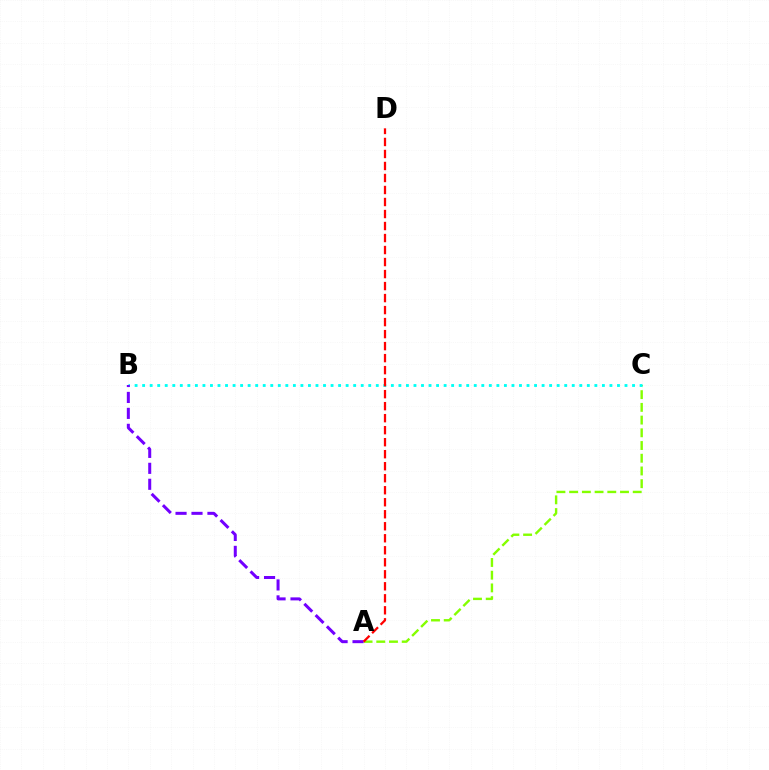{('A', 'C'): [{'color': '#84ff00', 'line_style': 'dashed', 'thickness': 1.73}], ('B', 'C'): [{'color': '#00fff6', 'line_style': 'dotted', 'thickness': 2.05}], ('A', 'B'): [{'color': '#7200ff', 'line_style': 'dashed', 'thickness': 2.17}], ('A', 'D'): [{'color': '#ff0000', 'line_style': 'dashed', 'thickness': 1.63}]}